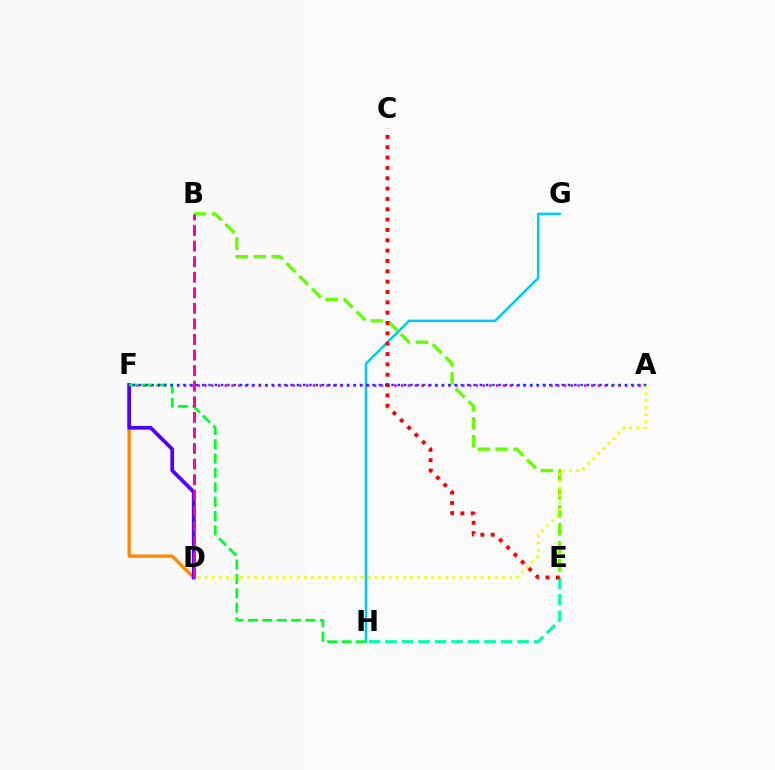{('G', 'H'): [{'color': '#00c7ff', 'line_style': 'solid', 'thickness': 1.78}], ('A', 'F'): [{'color': '#d600ff', 'line_style': 'dotted', 'thickness': 1.84}, {'color': '#003fff', 'line_style': 'dotted', 'thickness': 1.71}], ('D', 'F'): [{'color': '#ff8800', 'line_style': 'solid', 'thickness': 2.38}, {'color': '#4f00ff', 'line_style': 'solid', 'thickness': 2.69}], ('B', 'E'): [{'color': '#66ff00', 'line_style': 'dashed', 'thickness': 2.44}], ('F', 'H'): [{'color': '#00ff27', 'line_style': 'dashed', 'thickness': 1.95}], ('E', 'H'): [{'color': '#00ffaf', 'line_style': 'dashed', 'thickness': 2.24}], ('C', 'E'): [{'color': '#ff0000', 'line_style': 'dotted', 'thickness': 2.81}], ('A', 'D'): [{'color': '#eeff00', 'line_style': 'dotted', 'thickness': 1.92}], ('B', 'D'): [{'color': '#ff00a0', 'line_style': 'dashed', 'thickness': 2.12}]}